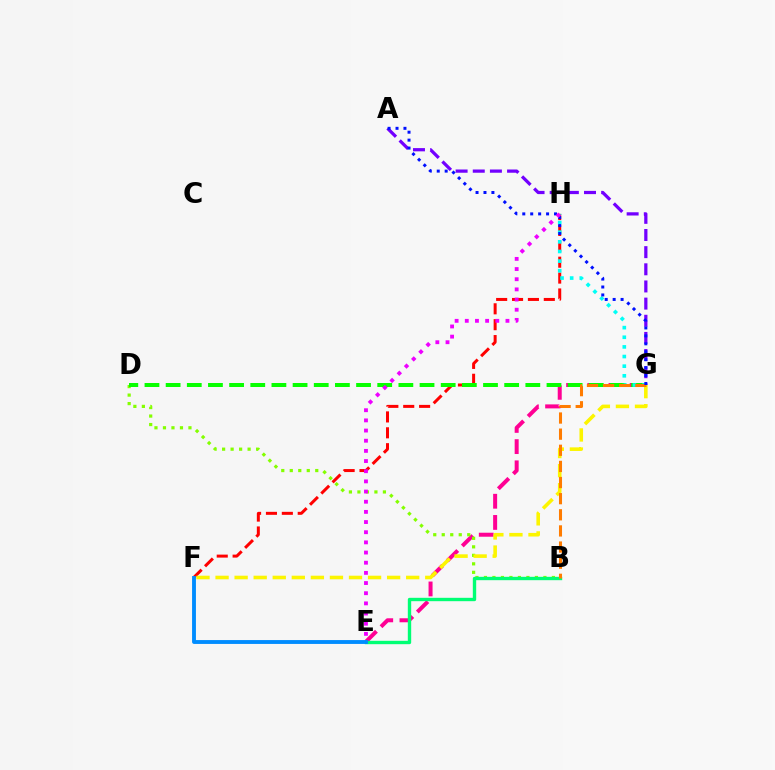{('E', 'G'): [{'color': '#ff0094', 'line_style': 'dashed', 'thickness': 2.88}], ('B', 'D'): [{'color': '#84ff00', 'line_style': 'dotted', 'thickness': 2.31}], ('F', 'H'): [{'color': '#ff0000', 'line_style': 'dashed', 'thickness': 2.16}], ('D', 'G'): [{'color': '#08ff00', 'line_style': 'dashed', 'thickness': 2.87}], ('A', 'G'): [{'color': '#7200ff', 'line_style': 'dashed', 'thickness': 2.33}, {'color': '#0010ff', 'line_style': 'dotted', 'thickness': 2.16}], ('F', 'G'): [{'color': '#fcf500', 'line_style': 'dashed', 'thickness': 2.59}], ('B', 'E'): [{'color': '#00ff74', 'line_style': 'solid', 'thickness': 2.42}], ('G', 'H'): [{'color': '#00fff6', 'line_style': 'dotted', 'thickness': 2.62}], ('B', 'G'): [{'color': '#ff7c00', 'line_style': 'dashed', 'thickness': 2.19}], ('E', 'H'): [{'color': '#ee00ff', 'line_style': 'dotted', 'thickness': 2.76}], ('E', 'F'): [{'color': '#008cff', 'line_style': 'solid', 'thickness': 2.78}]}